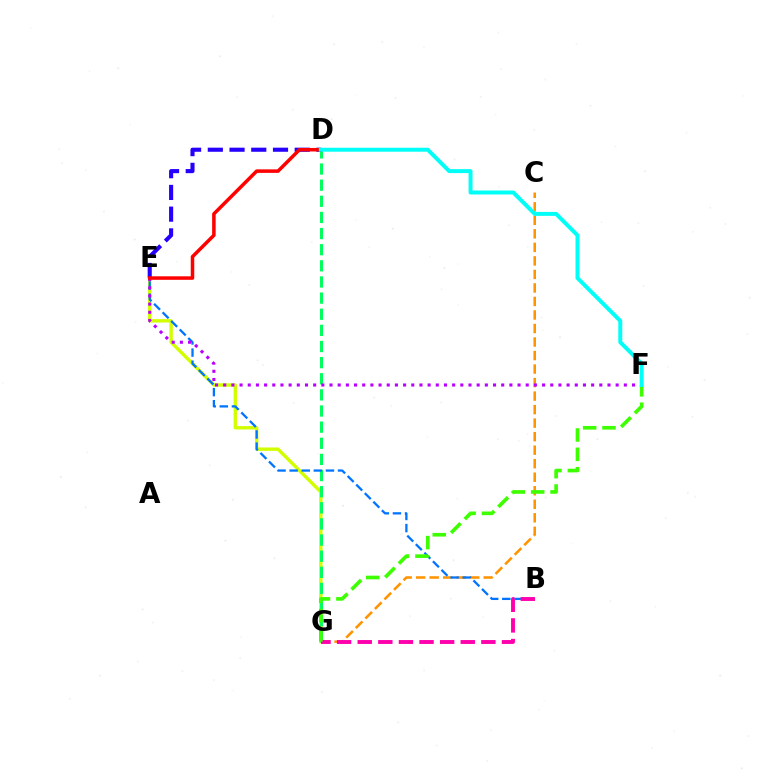{('C', 'G'): [{'color': '#ff9400', 'line_style': 'dashed', 'thickness': 1.84}], ('E', 'G'): [{'color': '#d1ff00', 'line_style': 'solid', 'thickness': 2.45}], ('D', 'G'): [{'color': '#00ff5c', 'line_style': 'dashed', 'thickness': 2.19}], ('B', 'E'): [{'color': '#0074ff', 'line_style': 'dashed', 'thickness': 1.64}], ('D', 'E'): [{'color': '#2500ff', 'line_style': 'dashed', 'thickness': 2.95}, {'color': '#ff0000', 'line_style': 'solid', 'thickness': 2.53}], ('B', 'G'): [{'color': '#ff00ac', 'line_style': 'dashed', 'thickness': 2.8}], ('F', 'G'): [{'color': '#3dff00', 'line_style': 'dashed', 'thickness': 2.63}], ('E', 'F'): [{'color': '#b900ff', 'line_style': 'dotted', 'thickness': 2.22}], ('D', 'F'): [{'color': '#00fff6', 'line_style': 'solid', 'thickness': 2.86}]}